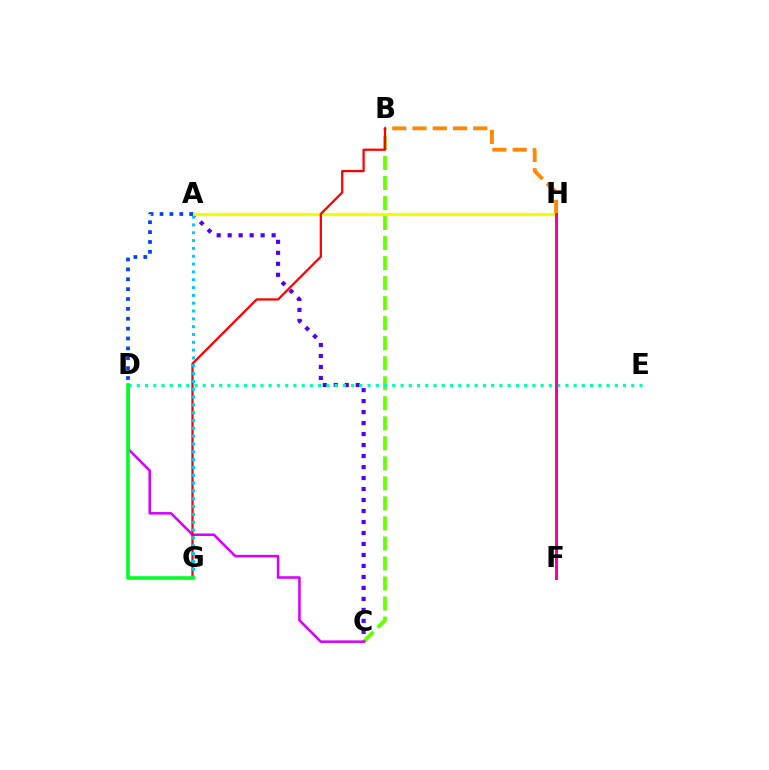{('B', 'C'): [{'color': '#66ff00', 'line_style': 'dashed', 'thickness': 2.72}], ('A', 'C'): [{'color': '#4f00ff', 'line_style': 'dotted', 'thickness': 2.99}], ('D', 'E'): [{'color': '#00ffaf', 'line_style': 'dotted', 'thickness': 2.24}], ('B', 'H'): [{'color': '#ff8800', 'line_style': 'dashed', 'thickness': 2.75}], ('A', 'H'): [{'color': '#eeff00', 'line_style': 'solid', 'thickness': 2.31}], ('C', 'D'): [{'color': '#d600ff', 'line_style': 'solid', 'thickness': 1.83}], ('A', 'D'): [{'color': '#003fff', 'line_style': 'dotted', 'thickness': 2.68}], ('B', 'G'): [{'color': '#ff0000', 'line_style': 'solid', 'thickness': 1.62}], ('F', 'H'): [{'color': '#ff00a0', 'line_style': 'solid', 'thickness': 2.16}], ('A', 'G'): [{'color': '#00c7ff', 'line_style': 'dotted', 'thickness': 2.13}], ('D', 'G'): [{'color': '#00ff27', 'line_style': 'solid', 'thickness': 2.6}]}